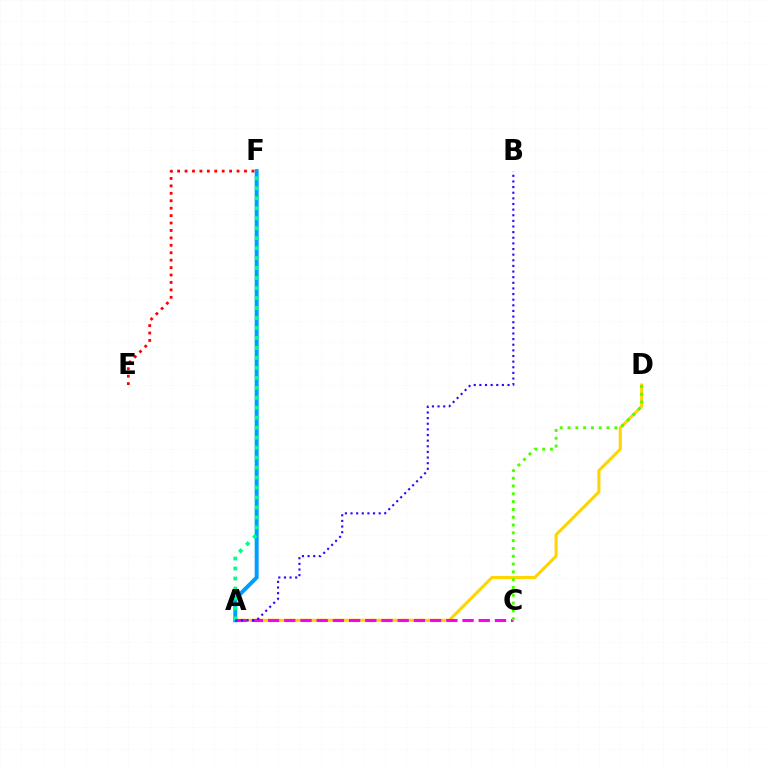{('A', 'D'): [{'color': '#ffd500', 'line_style': 'solid', 'thickness': 2.19}], ('A', 'F'): [{'color': '#009eff', 'line_style': 'solid', 'thickness': 2.87}, {'color': '#00ff86', 'line_style': 'dotted', 'thickness': 2.71}], ('A', 'C'): [{'color': '#ff00ed', 'line_style': 'dashed', 'thickness': 2.2}], ('A', 'B'): [{'color': '#3700ff', 'line_style': 'dotted', 'thickness': 1.53}], ('C', 'D'): [{'color': '#4fff00', 'line_style': 'dotted', 'thickness': 2.12}], ('E', 'F'): [{'color': '#ff0000', 'line_style': 'dotted', 'thickness': 2.02}]}